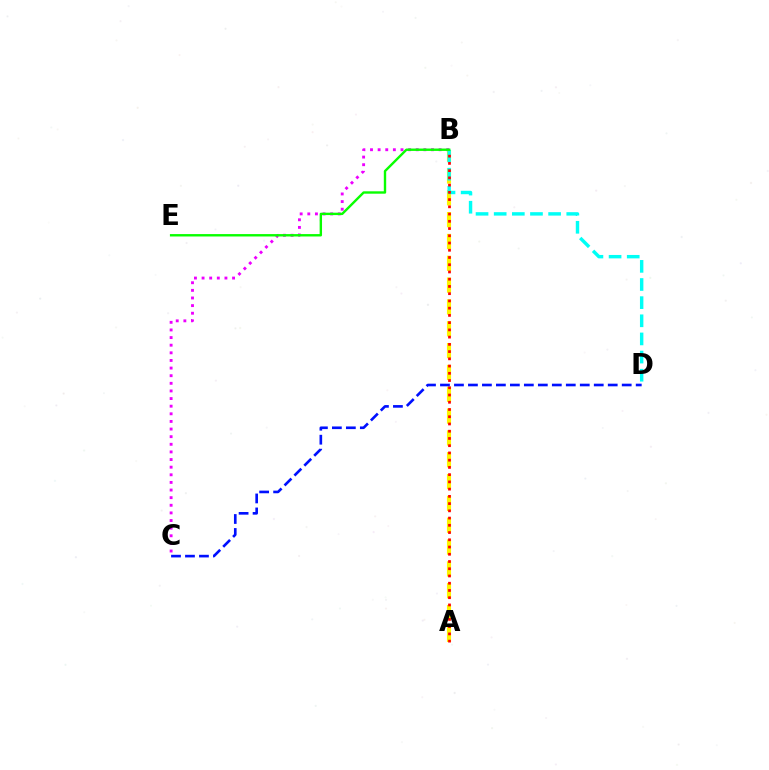{('A', 'B'): [{'color': '#fcf500', 'line_style': 'dashed', 'thickness': 2.97}, {'color': '#ff0000', 'line_style': 'dotted', 'thickness': 1.97}], ('B', 'C'): [{'color': '#ee00ff', 'line_style': 'dotted', 'thickness': 2.07}], ('B', 'D'): [{'color': '#00fff6', 'line_style': 'dashed', 'thickness': 2.46}], ('B', 'E'): [{'color': '#08ff00', 'line_style': 'solid', 'thickness': 1.72}], ('C', 'D'): [{'color': '#0010ff', 'line_style': 'dashed', 'thickness': 1.9}]}